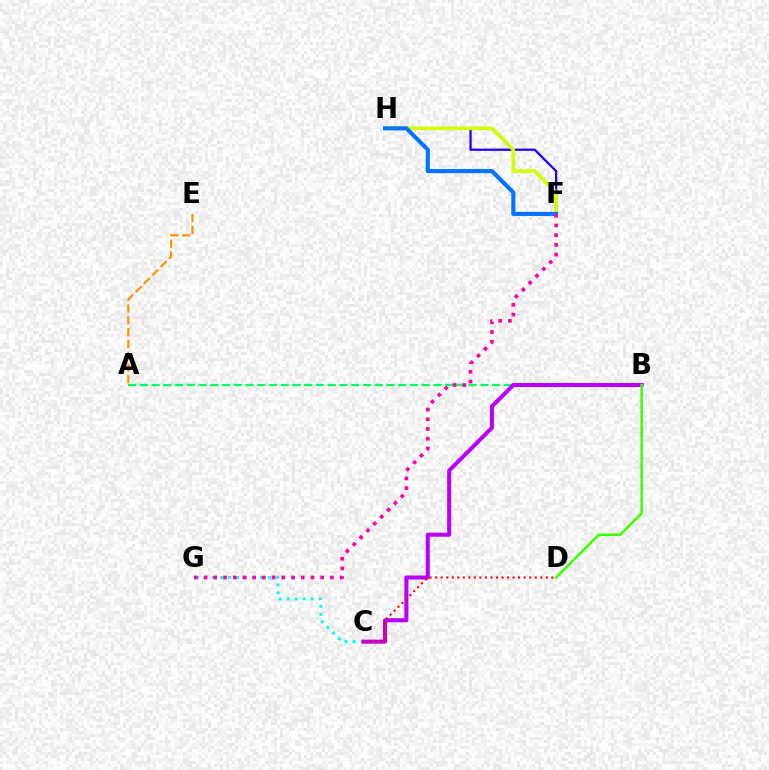{('C', 'G'): [{'color': '#00fff6', 'line_style': 'dotted', 'thickness': 2.18}], ('A', 'B'): [{'color': '#00ff5c', 'line_style': 'dashed', 'thickness': 1.6}], ('F', 'H'): [{'color': '#2500ff', 'line_style': 'solid', 'thickness': 1.64}, {'color': '#d1ff00', 'line_style': 'solid', 'thickness': 2.6}, {'color': '#0074ff', 'line_style': 'solid', 'thickness': 2.95}], ('A', 'E'): [{'color': '#ff9400', 'line_style': 'dashed', 'thickness': 1.6}], ('B', 'C'): [{'color': '#b900ff', 'line_style': 'solid', 'thickness': 2.92}], ('F', 'G'): [{'color': '#ff00ac', 'line_style': 'dotted', 'thickness': 2.64}], ('C', 'D'): [{'color': '#ff0000', 'line_style': 'dotted', 'thickness': 1.5}], ('B', 'D'): [{'color': '#3dff00', 'line_style': 'solid', 'thickness': 1.82}]}